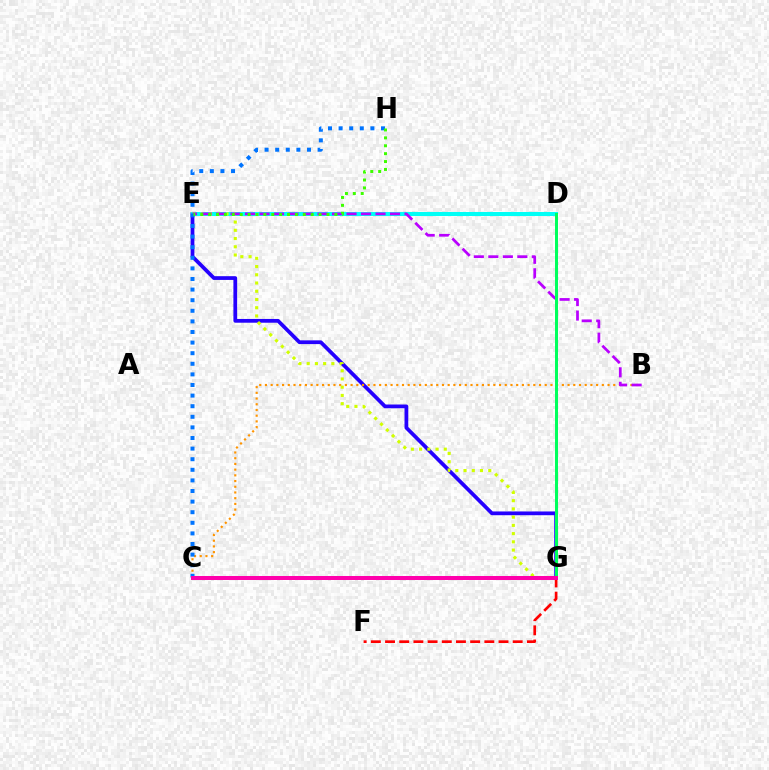{('E', 'G'): [{'color': '#2500ff', 'line_style': 'solid', 'thickness': 2.7}, {'color': '#d1ff00', 'line_style': 'dotted', 'thickness': 2.24}], ('B', 'C'): [{'color': '#ff9400', 'line_style': 'dotted', 'thickness': 1.55}], ('D', 'E'): [{'color': '#00fff6', 'line_style': 'solid', 'thickness': 2.9}], ('B', 'E'): [{'color': '#b900ff', 'line_style': 'dashed', 'thickness': 1.97}], ('D', 'G'): [{'color': '#00ff5c', 'line_style': 'solid', 'thickness': 2.15}], ('F', 'G'): [{'color': '#ff0000', 'line_style': 'dashed', 'thickness': 1.93}], ('C', 'H'): [{'color': '#0074ff', 'line_style': 'dotted', 'thickness': 2.88}], ('E', 'H'): [{'color': '#3dff00', 'line_style': 'dotted', 'thickness': 2.14}], ('C', 'G'): [{'color': '#ff00ac', 'line_style': 'solid', 'thickness': 2.87}]}